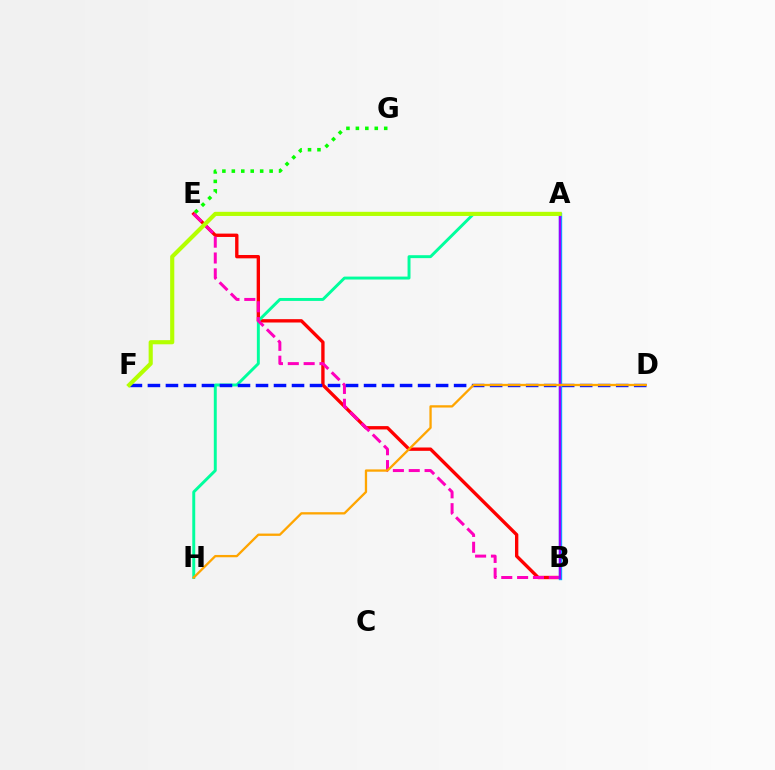{('B', 'E'): [{'color': '#ff0000', 'line_style': 'solid', 'thickness': 2.41}, {'color': '#ff00bd', 'line_style': 'dashed', 'thickness': 2.15}], ('A', 'H'): [{'color': '#00ff9d', 'line_style': 'solid', 'thickness': 2.11}], ('D', 'F'): [{'color': '#0010ff', 'line_style': 'dashed', 'thickness': 2.45}], ('A', 'B'): [{'color': '#00b5ff', 'line_style': 'solid', 'thickness': 2.42}, {'color': '#9b00ff', 'line_style': 'solid', 'thickness': 1.71}], ('A', 'F'): [{'color': '#b3ff00', 'line_style': 'solid', 'thickness': 2.98}], ('E', 'G'): [{'color': '#08ff00', 'line_style': 'dotted', 'thickness': 2.57}], ('D', 'H'): [{'color': '#ffa500', 'line_style': 'solid', 'thickness': 1.66}]}